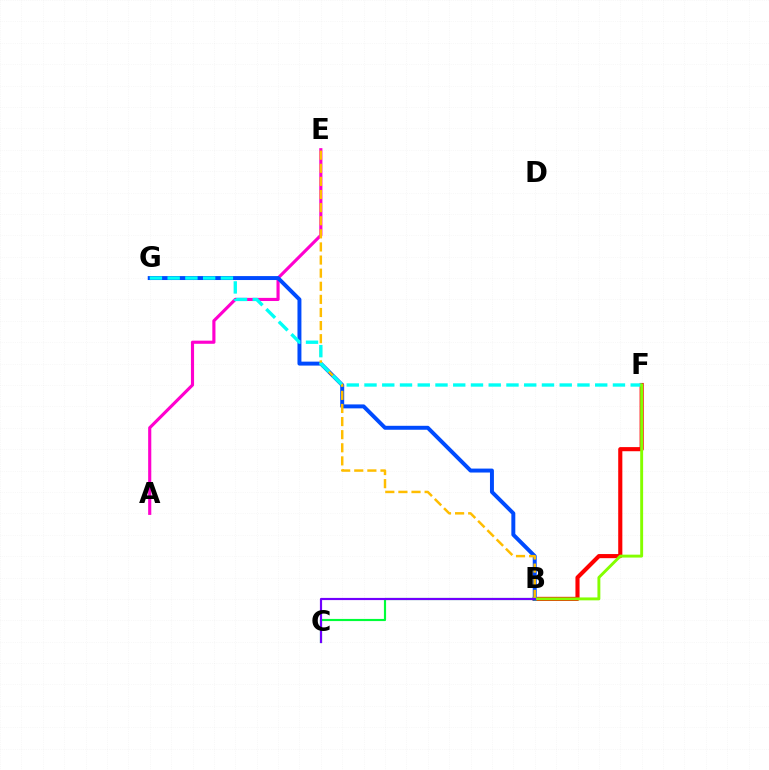{('B', 'F'): [{'color': '#ff0000', 'line_style': 'solid', 'thickness': 2.97}, {'color': '#84ff00', 'line_style': 'solid', 'thickness': 2.09}], ('B', 'C'): [{'color': '#00ff39', 'line_style': 'solid', 'thickness': 1.55}, {'color': '#7200ff', 'line_style': 'solid', 'thickness': 1.57}], ('A', 'E'): [{'color': '#ff00cf', 'line_style': 'solid', 'thickness': 2.26}], ('B', 'G'): [{'color': '#004bff', 'line_style': 'solid', 'thickness': 2.84}], ('B', 'E'): [{'color': '#ffbd00', 'line_style': 'dashed', 'thickness': 1.78}], ('F', 'G'): [{'color': '#00fff6', 'line_style': 'dashed', 'thickness': 2.41}]}